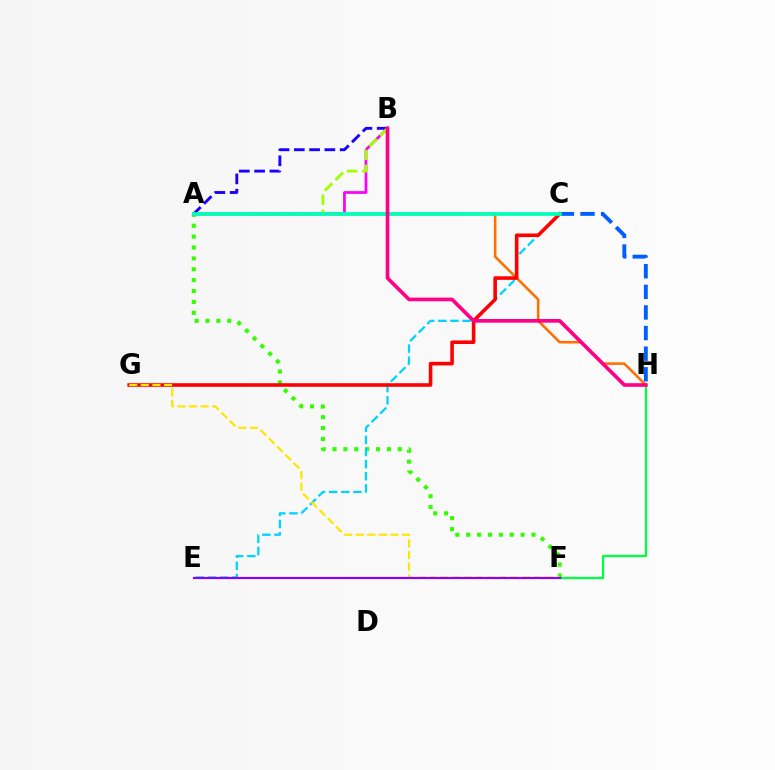{('A', 'H'): [{'color': '#ff7000', 'line_style': 'solid', 'thickness': 1.86}], ('A', 'F'): [{'color': '#31ff00', 'line_style': 'dotted', 'thickness': 2.96}], ('C', 'H'): [{'color': '#005dff', 'line_style': 'dashed', 'thickness': 2.8}], ('C', 'E'): [{'color': '#00d3ff', 'line_style': 'dashed', 'thickness': 1.65}], ('F', 'H'): [{'color': '#00ff45', 'line_style': 'solid', 'thickness': 1.64}], ('C', 'G'): [{'color': '#ff0000', 'line_style': 'solid', 'thickness': 2.57}], ('A', 'B'): [{'color': '#1900ff', 'line_style': 'dashed', 'thickness': 2.08}, {'color': '#fa00f9', 'line_style': 'solid', 'thickness': 1.96}, {'color': '#a2ff00', 'line_style': 'dashed', 'thickness': 2.05}], ('F', 'G'): [{'color': '#ffe600', 'line_style': 'dashed', 'thickness': 1.58}], ('E', 'F'): [{'color': '#8a00ff', 'line_style': 'solid', 'thickness': 1.57}], ('A', 'C'): [{'color': '#00ffbb', 'line_style': 'solid', 'thickness': 2.66}], ('B', 'H'): [{'color': '#ff0088', 'line_style': 'solid', 'thickness': 2.63}]}